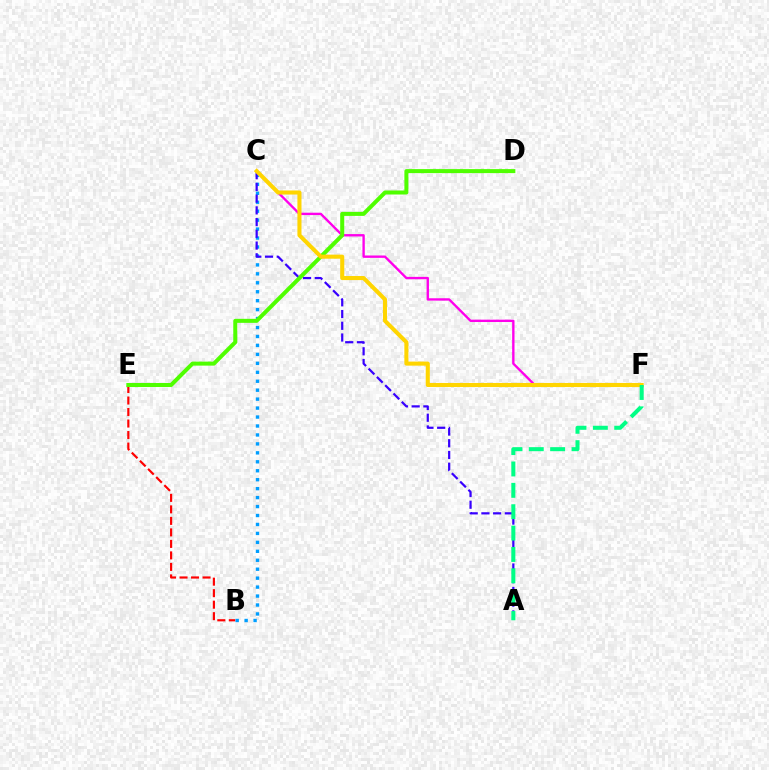{('B', 'E'): [{'color': '#ff0000', 'line_style': 'dashed', 'thickness': 1.56}], ('B', 'C'): [{'color': '#009eff', 'line_style': 'dotted', 'thickness': 2.43}], ('A', 'C'): [{'color': '#3700ff', 'line_style': 'dashed', 'thickness': 1.59}], ('C', 'F'): [{'color': '#ff00ed', 'line_style': 'solid', 'thickness': 1.7}, {'color': '#ffd500', 'line_style': 'solid', 'thickness': 2.93}], ('D', 'E'): [{'color': '#4fff00', 'line_style': 'solid', 'thickness': 2.89}], ('A', 'F'): [{'color': '#00ff86', 'line_style': 'dashed', 'thickness': 2.9}]}